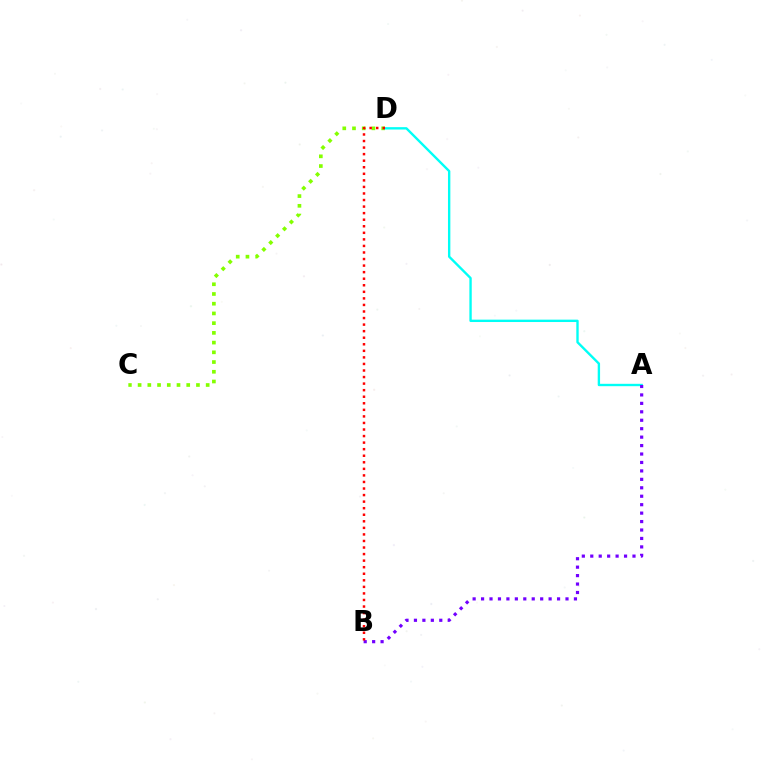{('C', 'D'): [{'color': '#84ff00', 'line_style': 'dotted', 'thickness': 2.64}], ('A', 'D'): [{'color': '#00fff6', 'line_style': 'solid', 'thickness': 1.71}], ('A', 'B'): [{'color': '#7200ff', 'line_style': 'dotted', 'thickness': 2.29}], ('B', 'D'): [{'color': '#ff0000', 'line_style': 'dotted', 'thickness': 1.78}]}